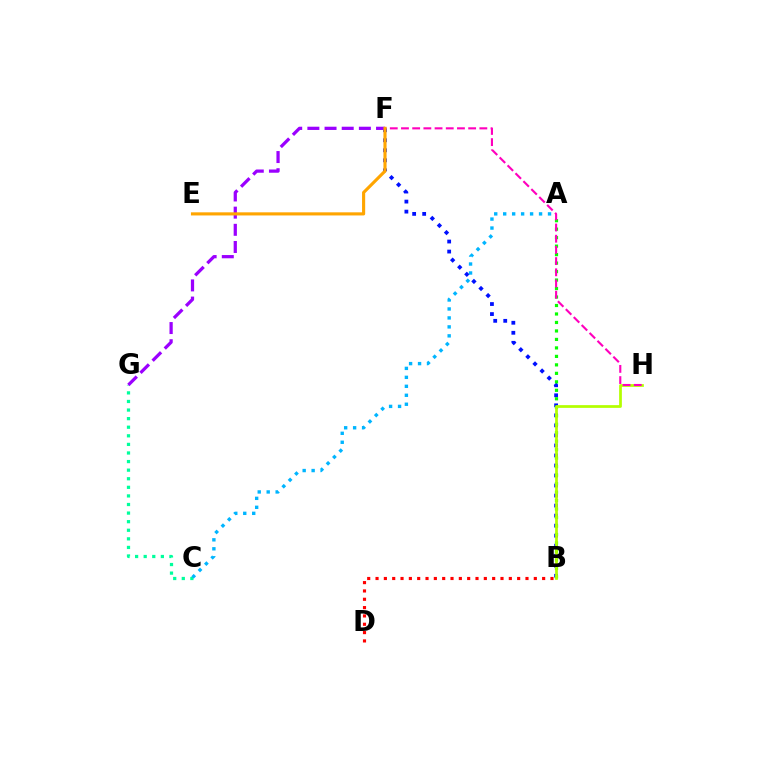{('B', 'F'): [{'color': '#0010ff', 'line_style': 'dotted', 'thickness': 2.72}], ('C', 'G'): [{'color': '#00ff9d', 'line_style': 'dotted', 'thickness': 2.33}], ('A', 'B'): [{'color': '#08ff00', 'line_style': 'dotted', 'thickness': 2.3}], ('F', 'G'): [{'color': '#9b00ff', 'line_style': 'dashed', 'thickness': 2.33}], ('B', 'H'): [{'color': '#b3ff00', 'line_style': 'solid', 'thickness': 1.97}], ('F', 'H'): [{'color': '#ff00bd', 'line_style': 'dashed', 'thickness': 1.52}], ('E', 'F'): [{'color': '#ffa500', 'line_style': 'solid', 'thickness': 2.25}], ('B', 'D'): [{'color': '#ff0000', 'line_style': 'dotted', 'thickness': 2.26}], ('A', 'C'): [{'color': '#00b5ff', 'line_style': 'dotted', 'thickness': 2.44}]}